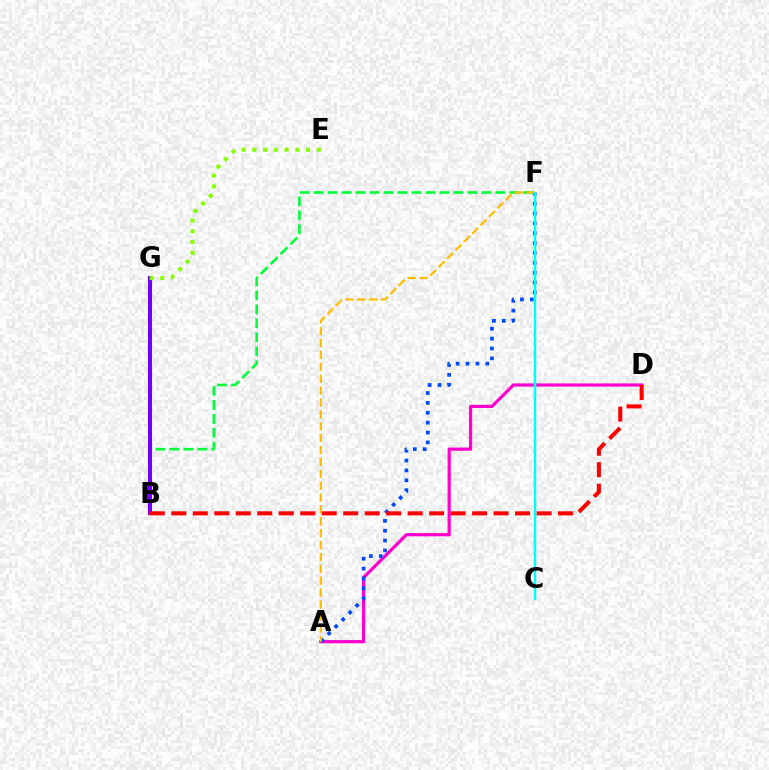{('B', 'F'): [{'color': '#00ff39', 'line_style': 'dashed', 'thickness': 1.9}], ('A', 'D'): [{'color': '#ff00cf', 'line_style': 'solid', 'thickness': 2.3}], ('B', 'G'): [{'color': '#7200ff', 'line_style': 'solid', 'thickness': 2.93}], ('A', 'F'): [{'color': '#004bff', 'line_style': 'dotted', 'thickness': 2.68}, {'color': '#ffbd00', 'line_style': 'dashed', 'thickness': 1.61}], ('B', 'D'): [{'color': '#ff0000', 'line_style': 'dashed', 'thickness': 2.92}], ('E', 'G'): [{'color': '#84ff00', 'line_style': 'dotted', 'thickness': 2.92}], ('C', 'F'): [{'color': '#00fff6', 'line_style': 'solid', 'thickness': 1.77}]}